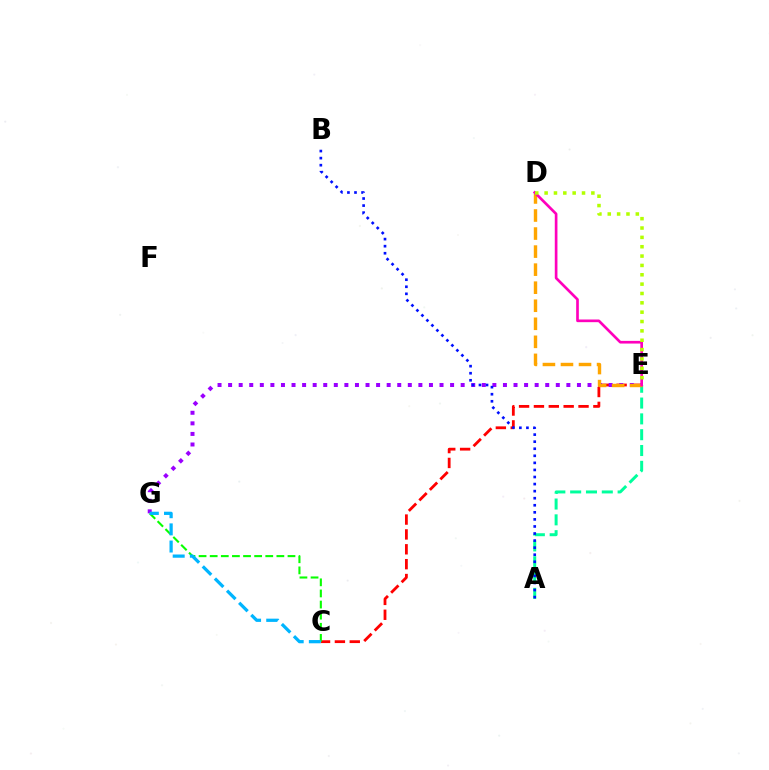{('C', 'E'): [{'color': '#ff0000', 'line_style': 'dashed', 'thickness': 2.02}], ('E', 'G'): [{'color': '#9b00ff', 'line_style': 'dotted', 'thickness': 2.87}], ('C', 'G'): [{'color': '#08ff00', 'line_style': 'dashed', 'thickness': 1.51}, {'color': '#00b5ff', 'line_style': 'dashed', 'thickness': 2.33}], ('A', 'E'): [{'color': '#00ff9d', 'line_style': 'dashed', 'thickness': 2.15}], ('D', 'E'): [{'color': '#ffa500', 'line_style': 'dashed', 'thickness': 2.45}, {'color': '#ff00bd', 'line_style': 'solid', 'thickness': 1.92}, {'color': '#b3ff00', 'line_style': 'dotted', 'thickness': 2.54}], ('A', 'B'): [{'color': '#0010ff', 'line_style': 'dotted', 'thickness': 1.92}]}